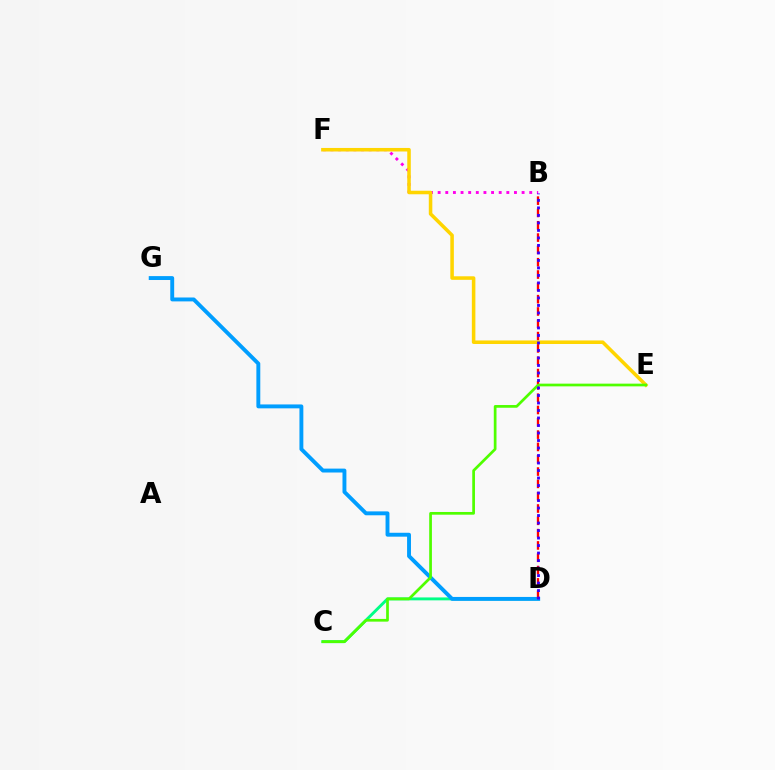{('C', 'D'): [{'color': '#00ff86', 'line_style': 'solid', 'thickness': 2.1}], ('D', 'G'): [{'color': '#009eff', 'line_style': 'solid', 'thickness': 2.81}], ('B', 'F'): [{'color': '#ff00ed', 'line_style': 'dotted', 'thickness': 2.07}], ('B', 'D'): [{'color': '#ff0000', 'line_style': 'dashed', 'thickness': 1.67}, {'color': '#3700ff', 'line_style': 'dotted', 'thickness': 2.04}], ('E', 'F'): [{'color': '#ffd500', 'line_style': 'solid', 'thickness': 2.55}], ('C', 'E'): [{'color': '#4fff00', 'line_style': 'solid', 'thickness': 1.95}]}